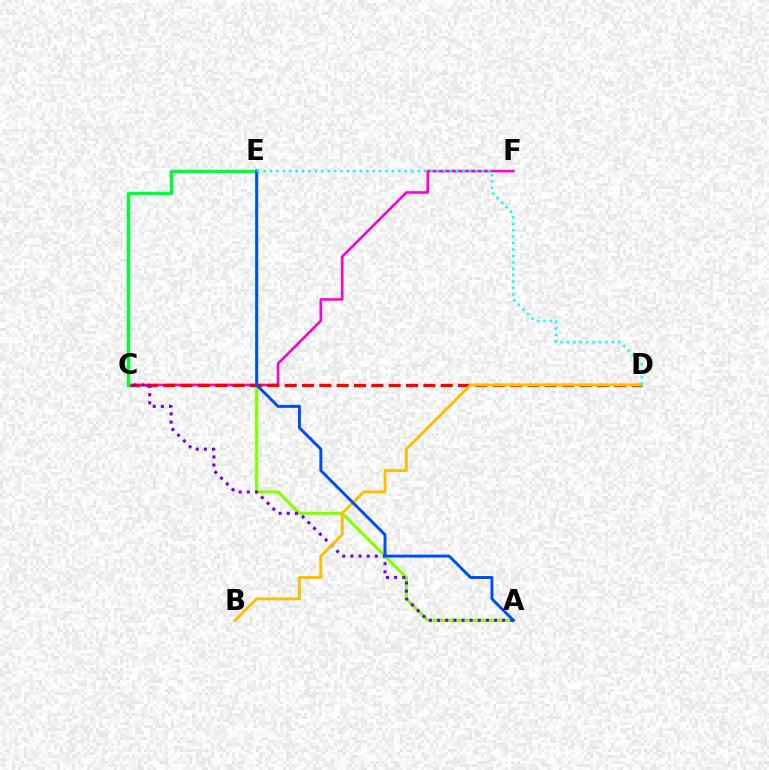{('A', 'E'): [{'color': '#84ff00', 'line_style': 'solid', 'thickness': 2.23}, {'color': '#004bff', 'line_style': 'solid', 'thickness': 2.1}], ('C', 'F'): [{'color': '#ff00cf', 'line_style': 'solid', 'thickness': 1.87}], ('C', 'D'): [{'color': '#ff0000', 'line_style': 'dashed', 'thickness': 2.36}], ('C', 'E'): [{'color': '#00ff39', 'line_style': 'solid', 'thickness': 2.44}], ('A', 'C'): [{'color': '#7200ff', 'line_style': 'dotted', 'thickness': 2.21}], ('B', 'D'): [{'color': '#ffbd00', 'line_style': 'solid', 'thickness': 2.07}], ('D', 'E'): [{'color': '#00fff6', 'line_style': 'dotted', 'thickness': 1.74}]}